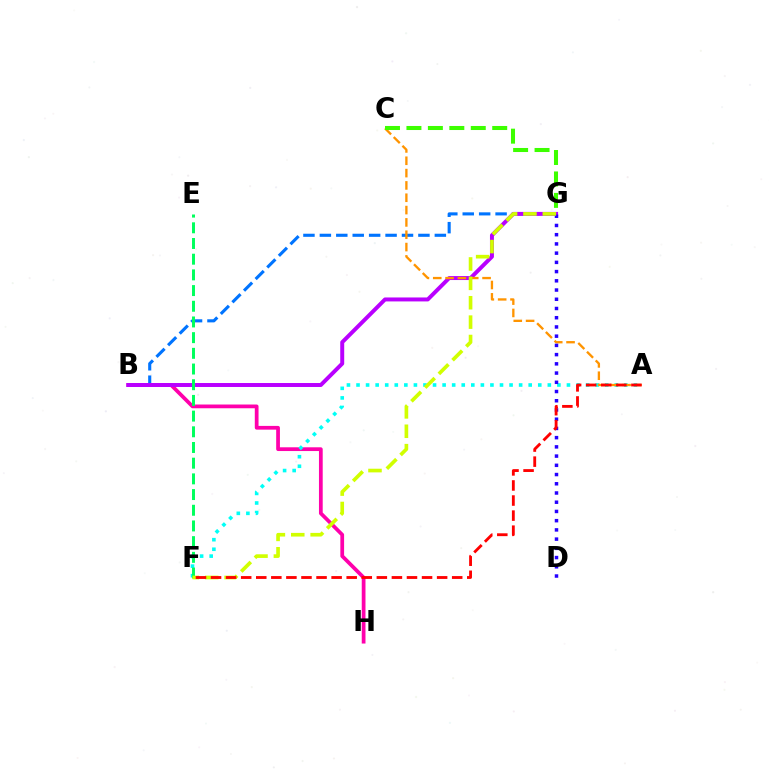{('B', 'G'): [{'color': '#0074ff', 'line_style': 'dashed', 'thickness': 2.23}, {'color': '#b900ff', 'line_style': 'solid', 'thickness': 2.85}], ('B', 'H'): [{'color': '#ff00ac', 'line_style': 'solid', 'thickness': 2.7}], ('A', 'F'): [{'color': '#00fff6', 'line_style': 'dotted', 'thickness': 2.6}, {'color': '#ff0000', 'line_style': 'dashed', 'thickness': 2.05}], ('E', 'F'): [{'color': '#00ff5c', 'line_style': 'dashed', 'thickness': 2.13}], ('A', 'C'): [{'color': '#ff9400', 'line_style': 'dashed', 'thickness': 1.67}], ('C', 'G'): [{'color': '#3dff00', 'line_style': 'dashed', 'thickness': 2.91}], ('D', 'G'): [{'color': '#2500ff', 'line_style': 'dotted', 'thickness': 2.51}], ('F', 'G'): [{'color': '#d1ff00', 'line_style': 'dashed', 'thickness': 2.63}]}